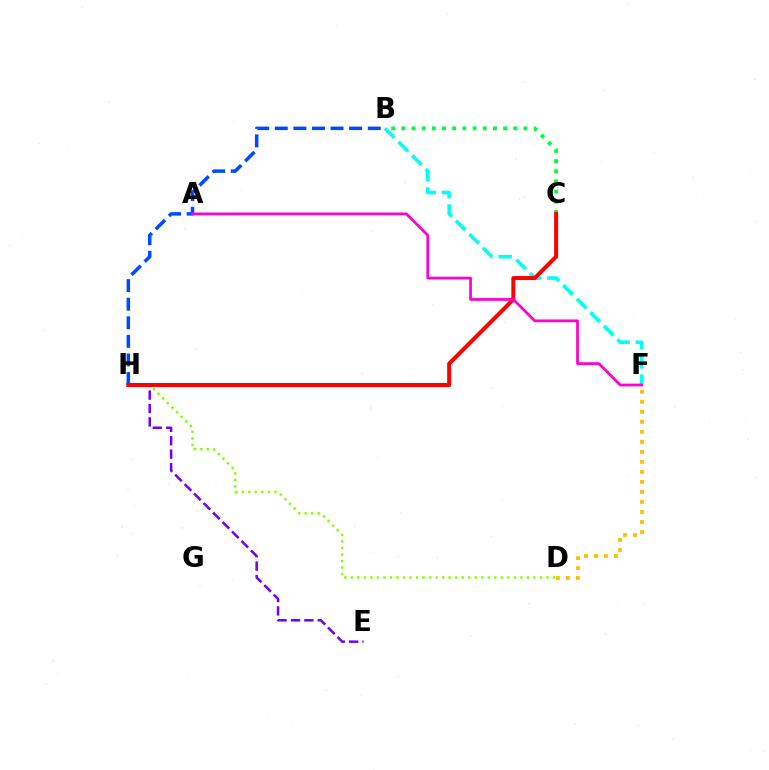{('D', 'H'): [{'color': '#84ff00', 'line_style': 'dotted', 'thickness': 1.77}], ('E', 'H'): [{'color': '#7200ff', 'line_style': 'dashed', 'thickness': 1.82}], ('B', 'H'): [{'color': '#004bff', 'line_style': 'dashed', 'thickness': 2.52}], ('B', 'C'): [{'color': '#00ff39', 'line_style': 'dotted', 'thickness': 2.77}], ('B', 'F'): [{'color': '#00fff6', 'line_style': 'dashed', 'thickness': 2.6}], ('C', 'H'): [{'color': '#ff0000', 'line_style': 'solid', 'thickness': 2.87}], ('A', 'F'): [{'color': '#ff00cf', 'line_style': 'solid', 'thickness': 1.97}], ('D', 'F'): [{'color': '#ffbd00', 'line_style': 'dotted', 'thickness': 2.72}]}